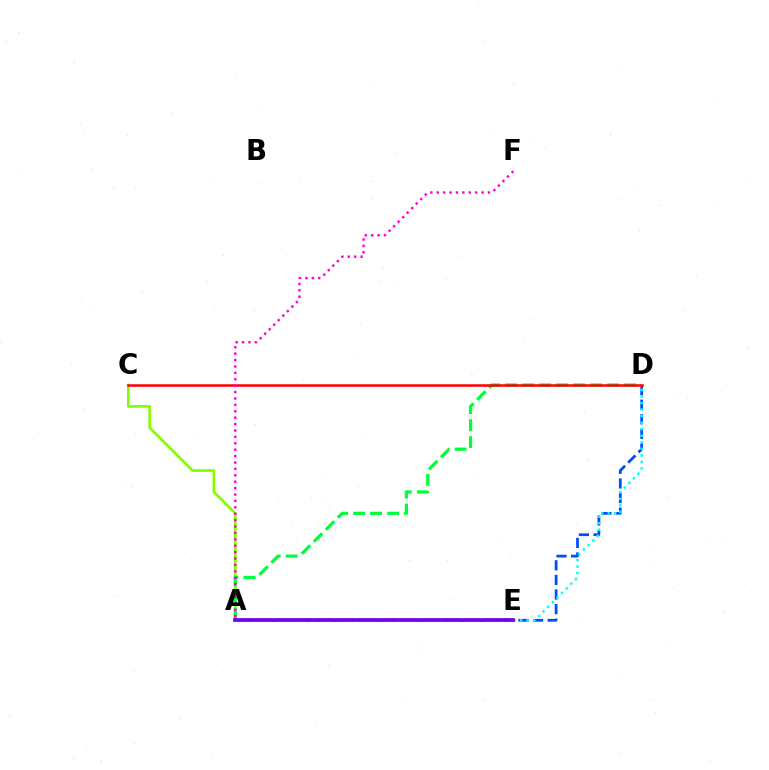{('A', 'C'): [{'color': '#84ff00', 'line_style': 'solid', 'thickness': 1.98}], ('A', 'D'): [{'color': '#004bff', 'line_style': 'dashed', 'thickness': 1.98}, {'color': '#00ff39', 'line_style': 'dashed', 'thickness': 2.31}], ('D', 'E'): [{'color': '#00fff6', 'line_style': 'dotted', 'thickness': 1.78}], ('C', 'D'): [{'color': '#ff0000', 'line_style': 'solid', 'thickness': 1.81}], ('A', 'E'): [{'color': '#ffbd00', 'line_style': 'dashed', 'thickness': 2.83}, {'color': '#7200ff', 'line_style': 'solid', 'thickness': 2.68}], ('A', 'F'): [{'color': '#ff00cf', 'line_style': 'dotted', 'thickness': 1.74}]}